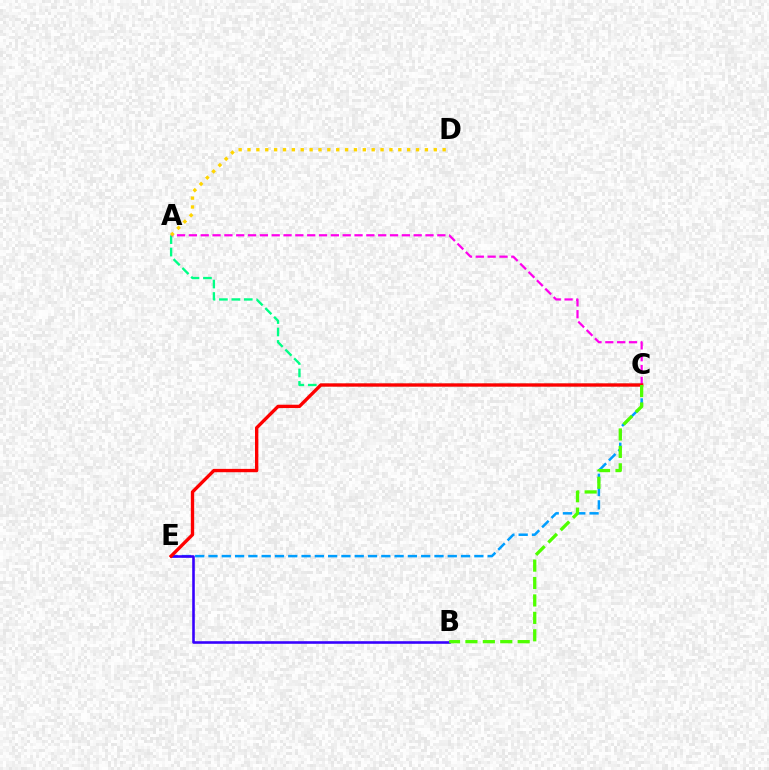{('A', 'C'): [{'color': '#00ff86', 'line_style': 'dashed', 'thickness': 1.69}, {'color': '#ff00ed', 'line_style': 'dashed', 'thickness': 1.61}], ('C', 'E'): [{'color': '#009eff', 'line_style': 'dashed', 'thickness': 1.81}, {'color': '#ff0000', 'line_style': 'solid', 'thickness': 2.41}], ('B', 'E'): [{'color': '#3700ff', 'line_style': 'solid', 'thickness': 1.86}], ('B', 'C'): [{'color': '#4fff00', 'line_style': 'dashed', 'thickness': 2.37}], ('A', 'D'): [{'color': '#ffd500', 'line_style': 'dotted', 'thickness': 2.41}]}